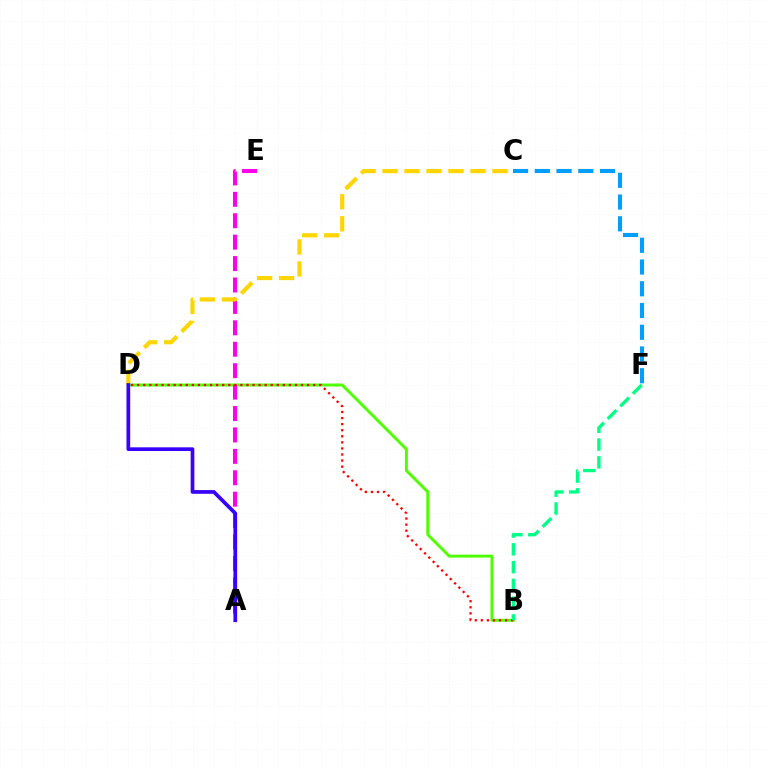{('B', 'D'): [{'color': '#4fff00', 'line_style': 'solid', 'thickness': 2.12}, {'color': '#ff0000', 'line_style': 'dotted', 'thickness': 1.65}], ('A', 'E'): [{'color': '#ff00ed', 'line_style': 'dashed', 'thickness': 2.91}], ('C', 'D'): [{'color': '#ffd500', 'line_style': 'dashed', 'thickness': 2.99}], ('B', 'F'): [{'color': '#00ff86', 'line_style': 'dashed', 'thickness': 2.42}], ('C', 'F'): [{'color': '#009eff', 'line_style': 'dashed', 'thickness': 2.95}], ('A', 'D'): [{'color': '#3700ff', 'line_style': 'solid', 'thickness': 2.66}]}